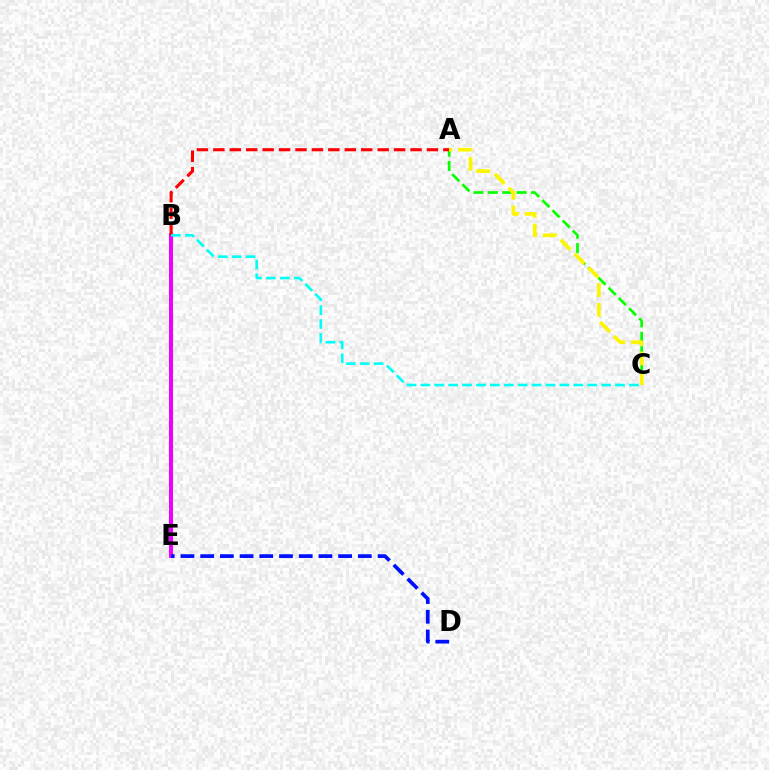{('A', 'C'): [{'color': '#08ff00', 'line_style': 'dashed', 'thickness': 1.96}, {'color': '#fcf500', 'line_style': 'dashed', 'thickness': 2.68}], ('B', 'E'): [{'color': '#ee00ff', 'line_style': 'solid', 'thickness': 2.92}], ('A', 'B'): [{'color': '#ff0000', 'line_style': 'dashed', 'thickness': 2.23}], ('B', 'C'): [{'color': '#00fff6', 'line_style': 'dashed', 'thickness': 1.89}], ('D', 'E'): [{'color': '#0010ff', 'line_style': 'dashed', 'thickness': 2.68}]}